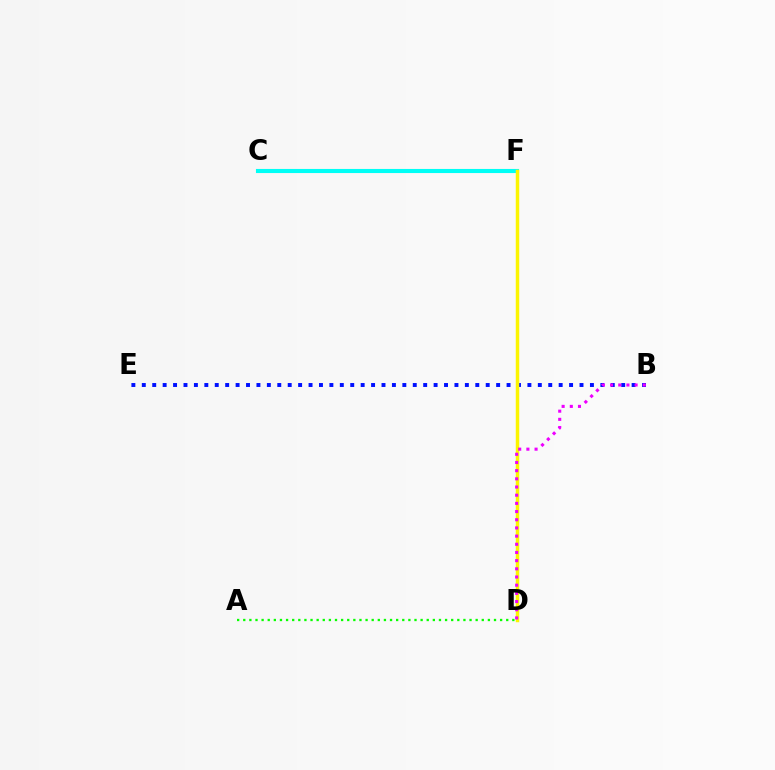{('C', 'F'): [{'color': '#ff0000', 'line_style': 'dotted', 'thickness': 2.78}, {'color': '#00fff6', 'line_style': 'solid', 'thickness': 2.96}], ('B', 'E'): [{'color': '#0010ff', 'line_style': 'dotted', 'thickness': 2.83}], ('A', 'D'): [{'color': '#08ff00', 'line_style': 'dotted', 'thickness': 1.66}], ('D', 'F'): [{'color': '#fcf500', 'line_style': 'solid', 'thickness': 2.5}], ('B', 'D'): [{'color': '#ee00ff', 'line_style': 'dotted', 'thickness': 2.22}]}